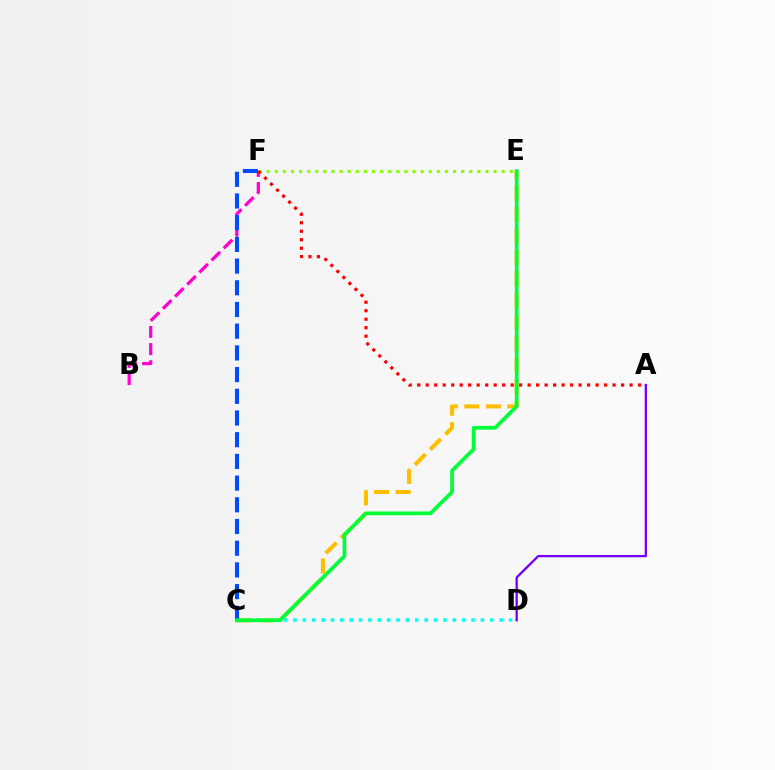{('E', 'F'): [{'color': '#84ff00', 'line_style': 'dotted', 'thickness': 2.2}], ('C', 'D'): [{'color': '#00fff6', 'line_style': 'dotted', 'thickness': 2.55}], ('C', 'E'): [{'color': '#ffbd00', 'line_style': 'dashed', 'thickness': 2.92}, {'color': '#00ff39', 'line_style': 'solid', 'thickness': 2.68}], ('A', 'D'): [{'color': '#7200ff', 'line_style': 'solid', 'thickness': 1.66}], ('B', 'F'): [{'color': '#ff00cf', 'line_style': 'dashed', 'thickness': 2.33}], ('C', 'F'): [{'color': '#004bff', 'line_style': 'dashed', 'thickness': 2.95}], ('A', 'F'): [{'color': '#ff0000', 'line_style': 'dotted', 'thickness': 2.31}]}